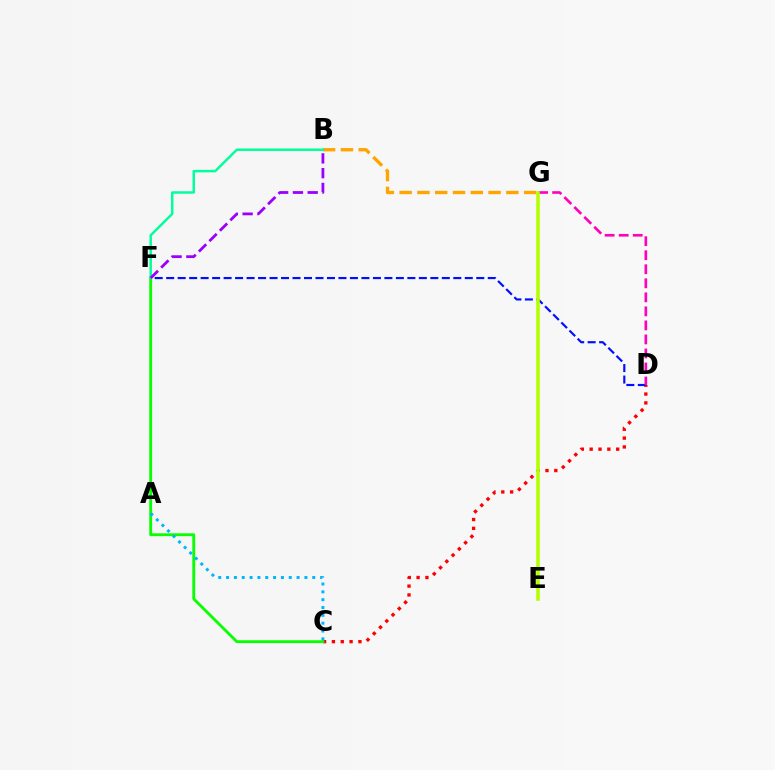{('C', 'D'): [{'color': '#ff0000', 'line_style': 'dotted', 'thickness': 2.4}], ('C', 'F'): [{'color': '#08ff00', 'line_style': 'solid', 'thickness': 2.05}], ('D', 'F'): [{'color': '#0010ff', 'line_style': 'dashed', 'thickness': 1.56}], ('D', 'G'): [{'color': '#ff00bd', 'line_style': 'dashed', 'thickness': 1.91}], ('B', 'G'): [{'color': '#ffa500', 'line_style': 'dashed', 'thickness': 2.42}], ('E', 'G'): [{'color': '#b3ff00', 'line_style': 'solid', 'thickness': 2.57}], ('B', 'F'): [{'color': '#00ff9d', 'line_style': 'solid', 'thickness': 1.78}, {'color': '#9b00ff', 'line_style': 'dashed', 'thickness': 2.01}], ('A', 'C'): [{'color': '#00b5ff', 'line_style': 'dotted', 'thickness': 2.13}]}